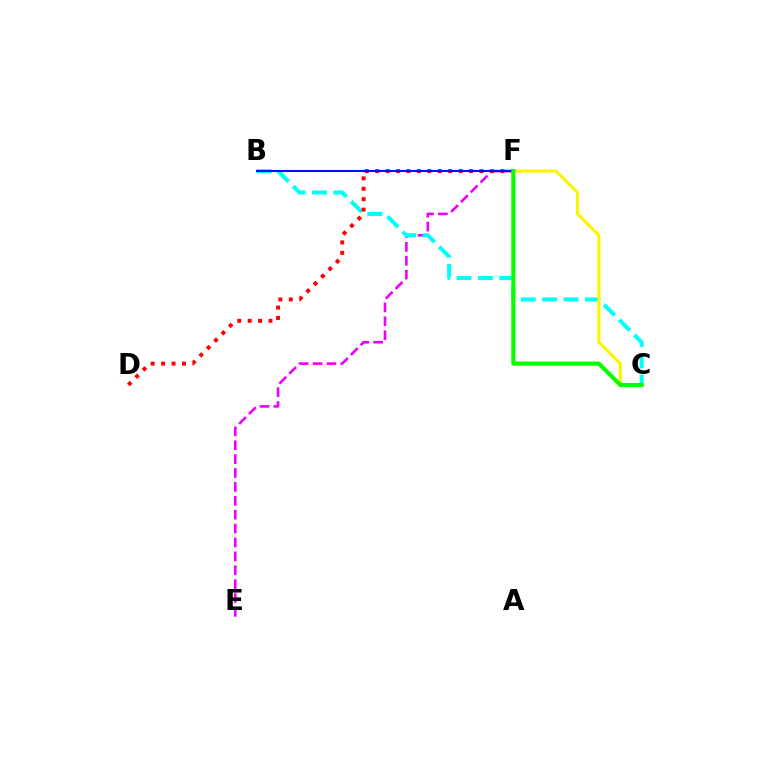{('E', 'F'): [{'color': '#ee00ff', 'line_style': 'dashed', 'thickness': 1.89}], ('B', 'C'): [{'color': '#00fff6', 'line_style': 'dashed', 'thickness': 2.91}], ('D', 'F'): [{'color': '#ff0000', 'line_style': 'dotted', 'thickness': 2.83}], ('B', 'F'): [{'color': '#0010ff', 'line_style': 'solid', 'thickness': 1.5}], ('C', 'F'): [{'color': '#fcf500', 'line_style': 'solid', 'thickness': 2.22}, {'color': '#08ff00', 'line_style': 'solid', 'thickness': 2.96}]}